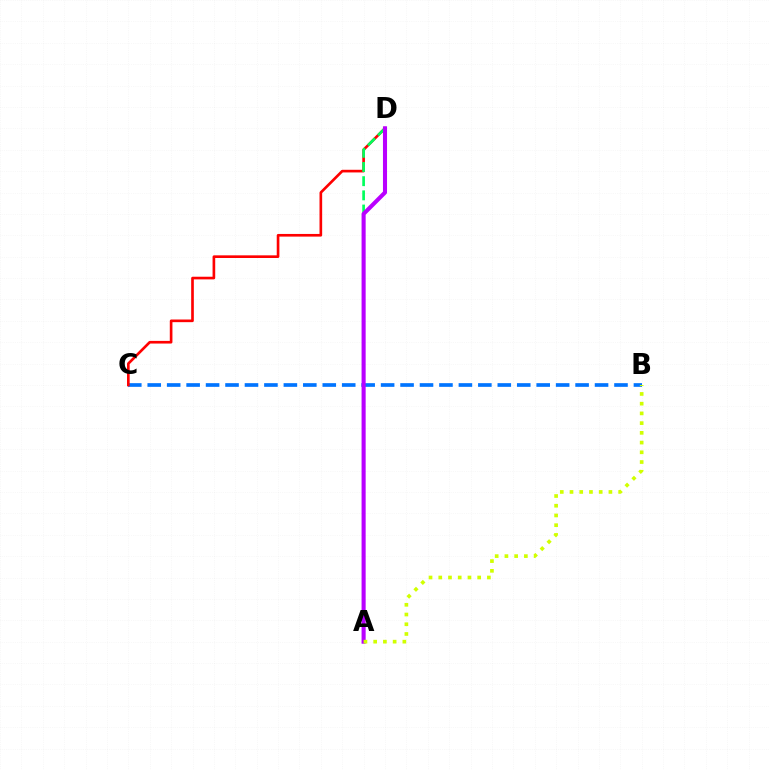{('B', 'C'): [{'color': '#0074ff', 'line_style': 'dashed', 'thickness': 2.64}], ('C', 'D'): [{'color': '#ff0000', 'line_style': 'solid', 'thickness': 1.91}], ('A', 'D'): [{'color': '#00ff5c', 'line_style': 'dashed', 'thickness': 1.93}, {'color': '#b900ff', 'line_style': 'solid', 'thickness': 2.94}], ('A', 'B'): [{'color': '#d1ff00', 'line_style': 'dotted', 'thickness': 2.64}]}